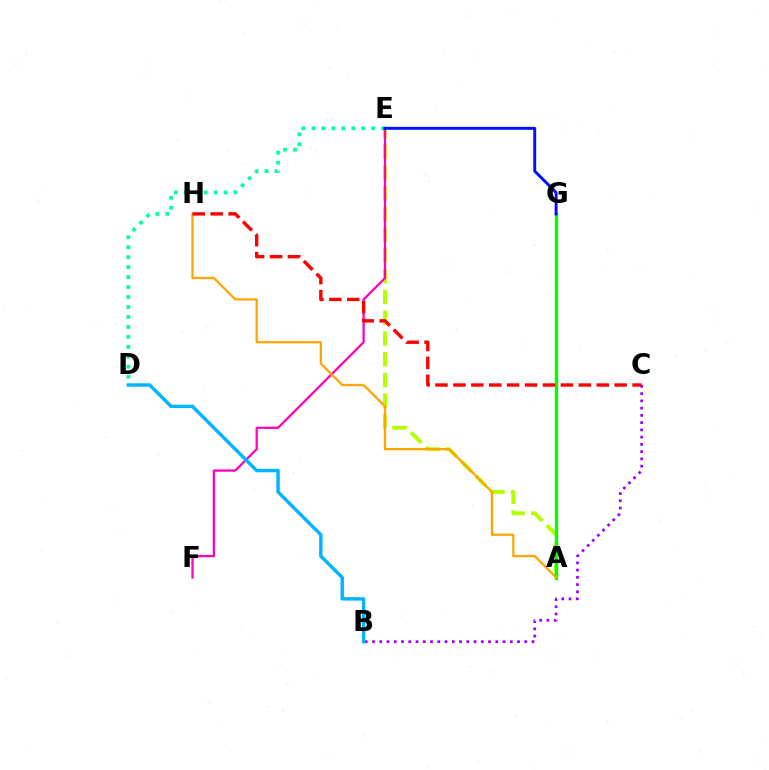{('A', 'E'): [{'color': '#b3ff00', 'line_style': 'dashed', 'thickness': 2.82}], ('B', 'C'): [{'color': '#9b00ff', 'line_style': 'dotted', 'thickness': 1.97}], ('A', 'G'): [{'color': '#08ff00', 'line_style': 'solid', 'thickness': 2.43}], ('D', 'E'): [{'color': '#00ff9d', 'line_style': 'dotted', 'thickness': 2.71}], ('E', 'F'): [{'color': '#ff00bd', 'line_style': 'solid', 'thickness': 1.62}], ('A', 'H'): [{'color': '#ffa500', 'line_style': 'solid', 'thickness': 1.63}], ('B', 'D'): [{'color': '#00b5ff', 'line_style': 'solid', 'thickness': 2.47}], ('E', 'G'): [{'color': '#0010ff', 'line_style': 'solid', 'thickness': 2.12}], ('C', 'H'): [{'color': '#ff0000', 'line_style': 'dashed', 'thickness': 2.43}]}